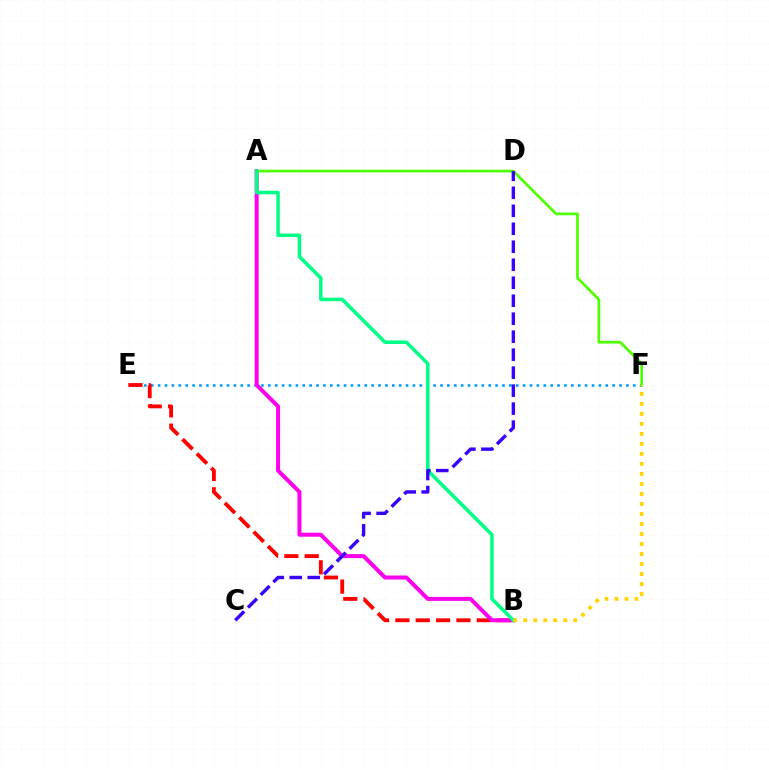{('E', 'F'): [{'color': '#009eff', 'line_style': 'dotted', 'thickness': 1.87}], ('B', 'E'): [{'color': '#ff0000', 'line_style': 'dashed', 'thickness': 2.76}], ('A', 'B'): [{'color': '#ff00ed', 'line_style': 'solid', 'thickness': 2.88}, {'color': '#00ff86', 'line_style': 'solid', 'thickness': 2.54}], ('A', 'F'): [{'color': '#4fff00', 'line_style': 'solid', 'thickness': 1.96}], ('B', 'F'): [{'color': '#ffd500', 'line_style': 'dotted', 'thickness': 2.72}], ('C', 'D'): [{'color': '#3700ff', 'line_style': 'dashed', 'thickness': 2.44}]}